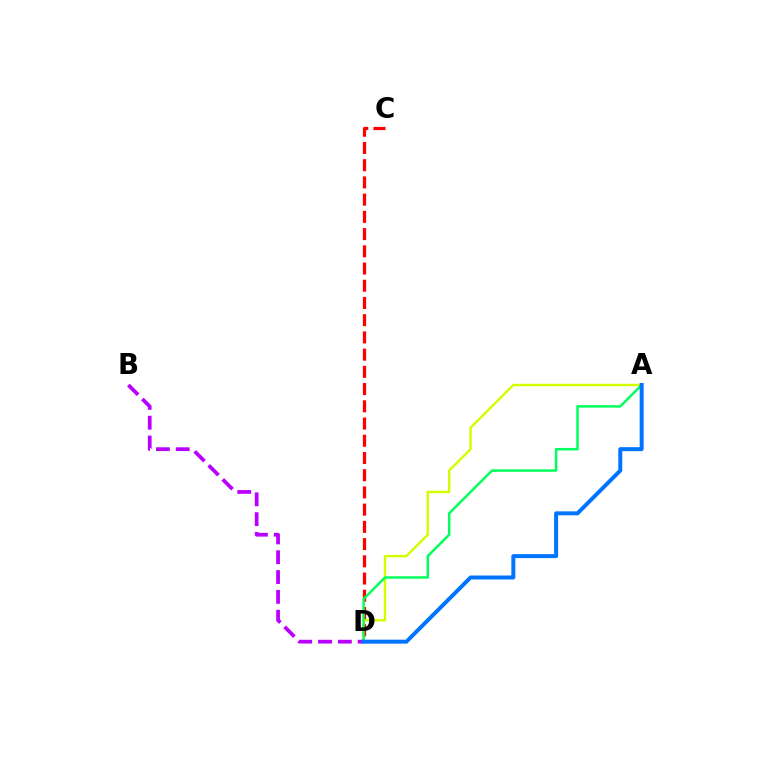{('A', 'D'): [{'color': '#d1ff00', 'line_style': 'solid', 'thickness': 1.75}, {'color': '#00ff5c', 'line_style': 'solid', 'thickness': 1.78}, {'color': '#0074ff', 'line_style': 'solid', 'thickness': 2.87}], ('C', 'D'): [{'color': '#ff0000', 'line_style': 'dashed', 'thickness': 2.34}], ('B', 'D'): [{'color': '#b900ff', 'line_style': 'dashed', 'thickness': 2.69}]}